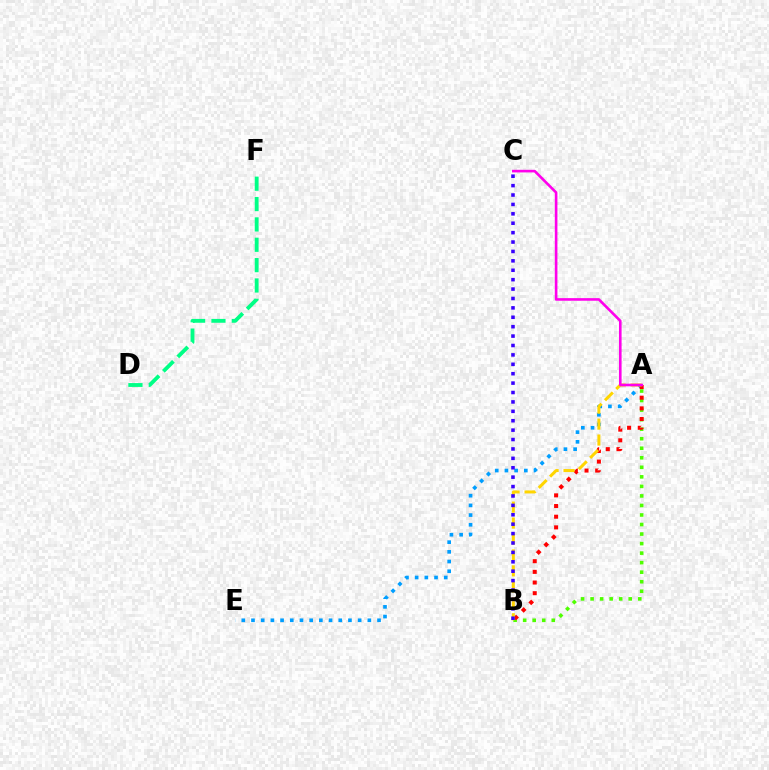{('A', 'E'): [{'color': '#009eff', 'line_style': 'dotted', 'thickness': 2.63}], ('A', 'B'): [{'color': '#4fff00', 'line_style': 'dotted', 'thickness': 2.59}, {'color': '#ff0000', 'line_style': 'dotted', 'thickness': 2.9}, {'color': '#ffd500', 'line_style': 'dashed', 'thickness': 2.17}], ('B', 'C'): [{'color': '#3700ff', 'line_style': 'dotted', 'thickness': 2.56}], ('D', 'F'): [{'color': '#00ff86', 'line_style': 'dashed', 'thickness': 2.76}], ('A', 'C'): [{'color': '#ff00ed', 'line_style': 'solid', 'thickness': 1.89}]}